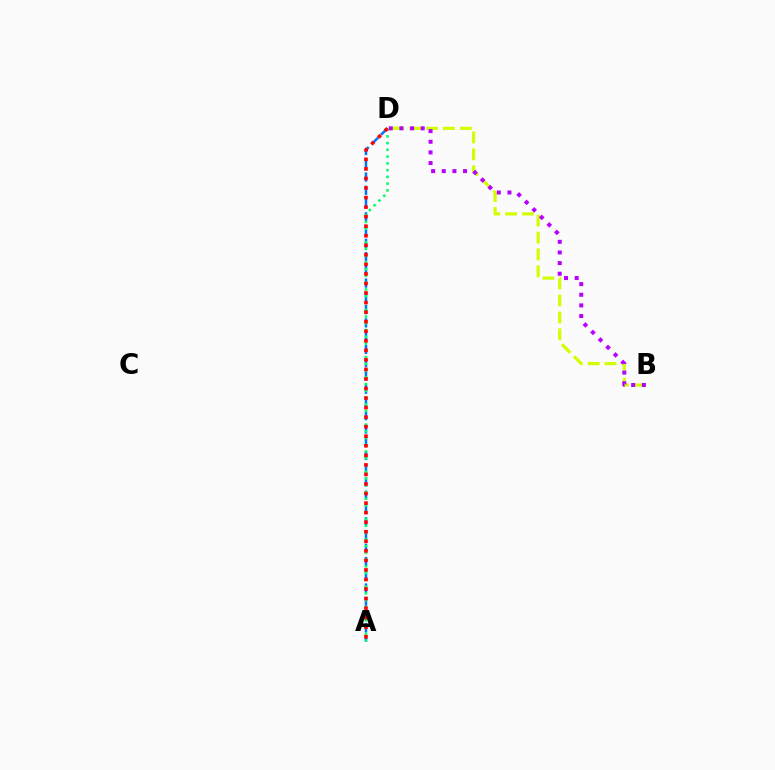{('A', 'D'): [{'color': '#0074ff', 'line_style': 'dashed', 'thickness': 1.8}, {'color': '#00ff5c', 'line_style': 'dotted', 'thickness': 1.83}, {'color': '#ff0000', 'line_style': 'dotted', 'thickness': 2.59}], ('B', 'D'): [{'color': '#d1ff00', 'line_style': 'dashed', 'thickness': 2.3}, {'color': '#b900ff', 'line_style': 'dotted', 'thickness': 2.89}]}